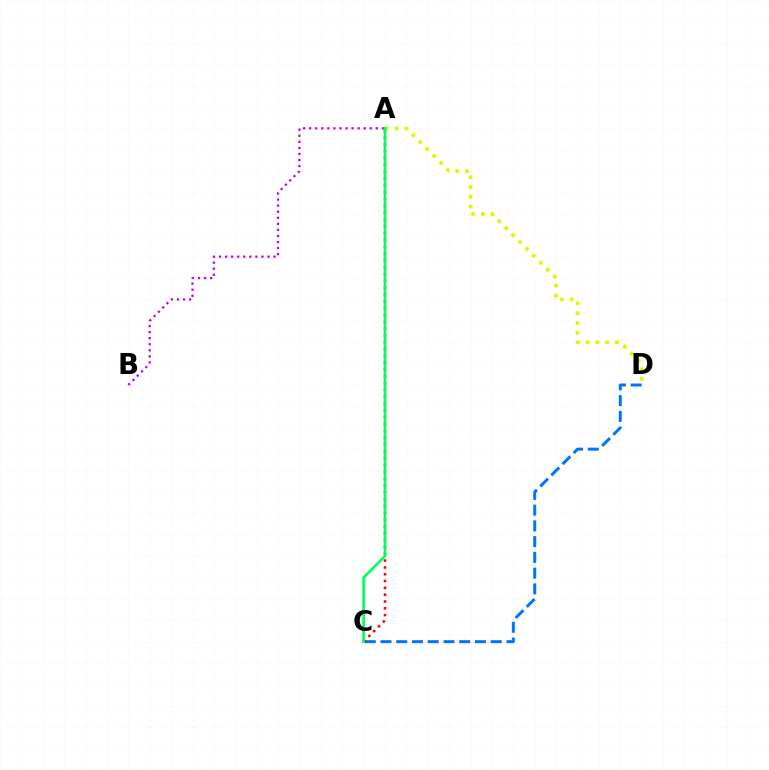{('A', 'B'): [{'color': '#b900ff', 'line_style': 'dotted', 'thickness': 1.65}], ('A', 'D'): [{'color': '#d1ff00', 'line_style': 'dotted', 'thickness': 2.66}], ('C', 'D'): [{'color': '#0074ff', 'line_style': 'dashed', 'thickness': 2.14}], ('A', 'C'): [{'color': '#ff0000', 'line_style': 'dotted', 'thickness': 1.85}, {'color': '#00ff5c', 'line_style': 'solid', 'thickness': 1.93}]}